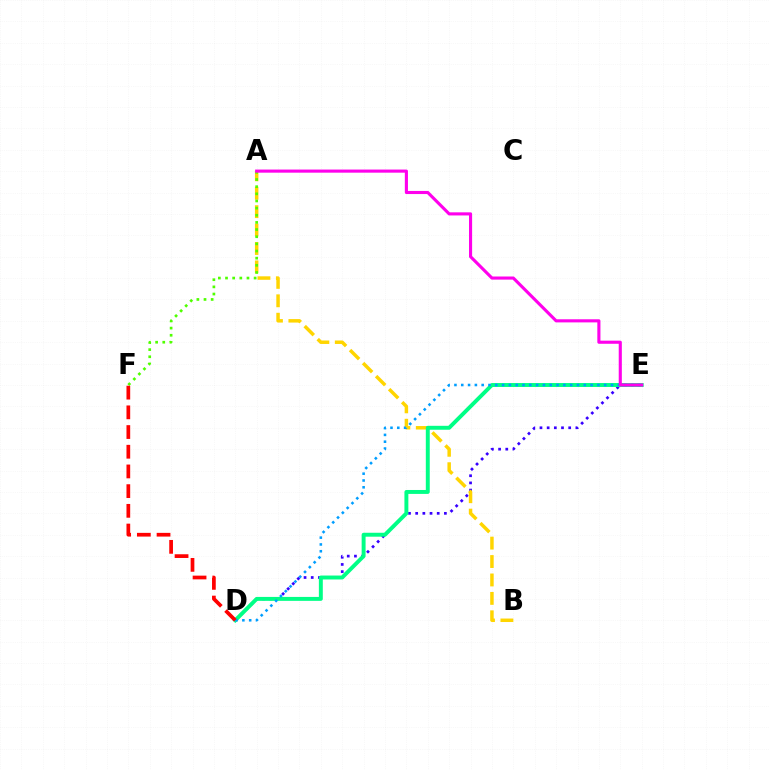{('D', 'E'): [{'color': '#3700ff', 'line_style': 'dotted', 'thickness': 1.95}, {'color': '#00ff86', 'line_style': 'solid', 'thickness': 2.83}, {'color': '#009eff', 'line_style': 'dotted', 'thickness': 1.85}], ('A', 'B'): [{'color': '#ffd500', 'line_style': 'dashed', 'thickness': 2.5}], ('A', 'F'): [{'color': '#4fff00', 'line_style': 'dotted', 'thickness': 1.94}], ('A', 'E'): [{'color': '#ff00ed', 'line_style': 'solid', 'thickness': 2.24}], ('D', 'F'): [{'color': '#ff0000', 'line_style': 'dashed', 'thickness': 2.68}]}